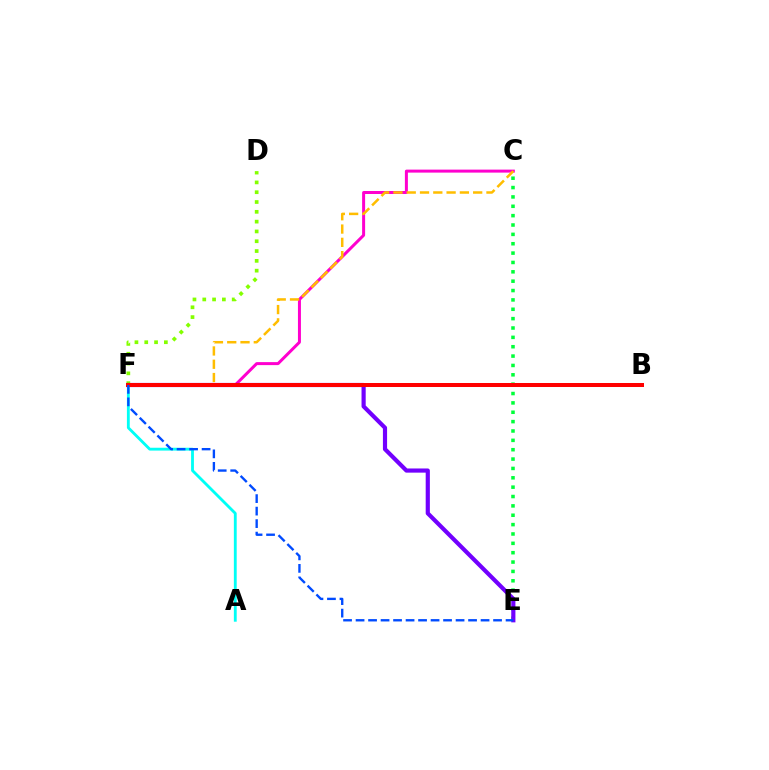{('D', 'F'): [{'color': '#84ff00', 'line_style': 'dotted', 'thickness': 2.66}], ('A', 'F'): [{'color': '#00fff6', 'line_style': 'solid', 'thickness': 2.04}], ('C', 'E'): [{'color': '#00ff39', 'line_style': 'dotted', 'thickness': 2.54}], ('C', 'F'): [{'color': '#ff00cf', 'line_style': 'solid', 'thickness': 2.16}, {'color': '#ffbd00', 'line_style': 'dashed', 'thickness': 1.81}], ('E', 'F'): [{'color': '#7200ff', 'line_style': 'solid', 'thickness': 3.0}, {'color': '#004bff', 'line_style': 'dashed', 'thickness': 1.7}], ('B', 'F'): [{'color': '#ff0000', 'line_style': 'solid', 'thickness': 2.89}]}